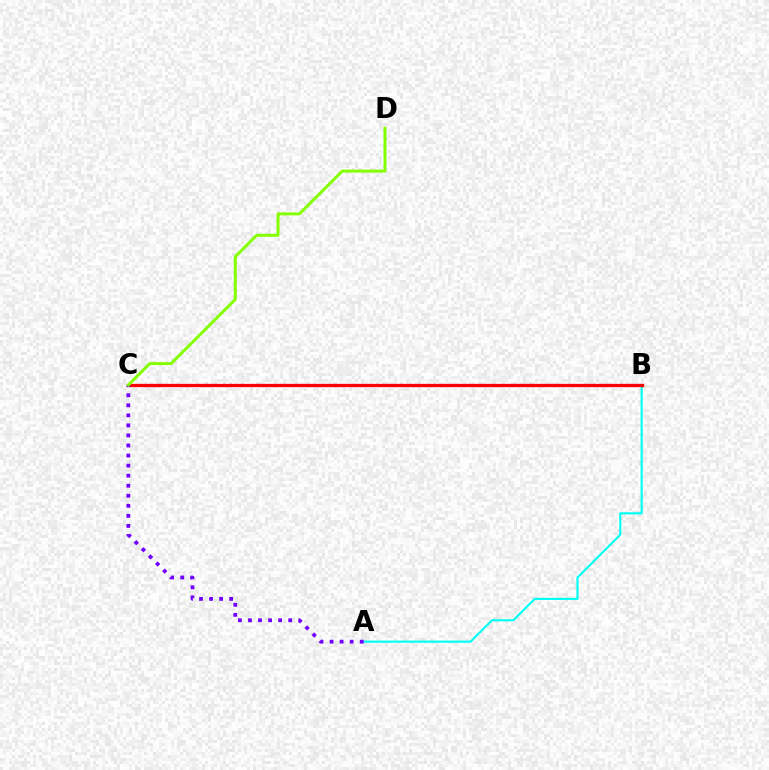{('A', 'B'): [{'color': '#00fff6', 'line_style': 'solid', 'thickness': 1.53}], ('B', 'C'): [{'color': '#ff0000', 'line_style': 'solid', 'thickness': 2.37}], ('A', 'C'): [{'color': '#7200ff', 'line_style': 'dotted', 'thickness': 2.73}], ('C', 'D'): [{'color': '#84ff00', 'line_style': 'solid', 'thickness': 2.14}]}